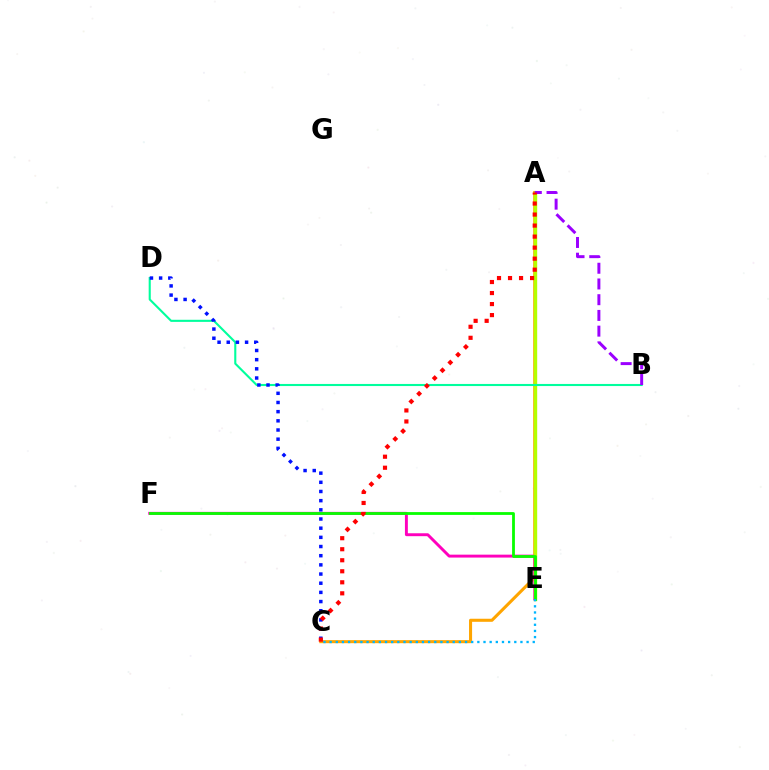{('A', 'C'): [{'color': '#ffa500', 'line_style': 'solid', 'thickness': 2.2}, {'color': '#ff0000', 'line_style': 'dotted', 'thickness': 3.0}], ('E', 'F'): [{'color': '#ff00bd', 'line_style': 'solid', 'thickness': 2.1}, {'color': '#08ff00', 'line_style': 'solid', 'thickness': 2.01}], ('A', 'E'): [{'color': '#b3ff00', 'line_style': 'solid', 'thickness': 2.44}], ('B', 'D'): [{'color': '#00ff9d', 'line_style': 'solid', 'thickness': 1.51}], ('A', 'B'): [{'color': '#9b00ff', 'line_style': 'dashed', 'thickness': 2.14}], ('C', 'D'): [{'color': '#0010ff', 'line_style': 'dotted', 'thickness': 2.49}], ('C', 'E'): [{'color': '#00b5ff', 'line_style': 'dotted', 'thickness': 1.67}]}